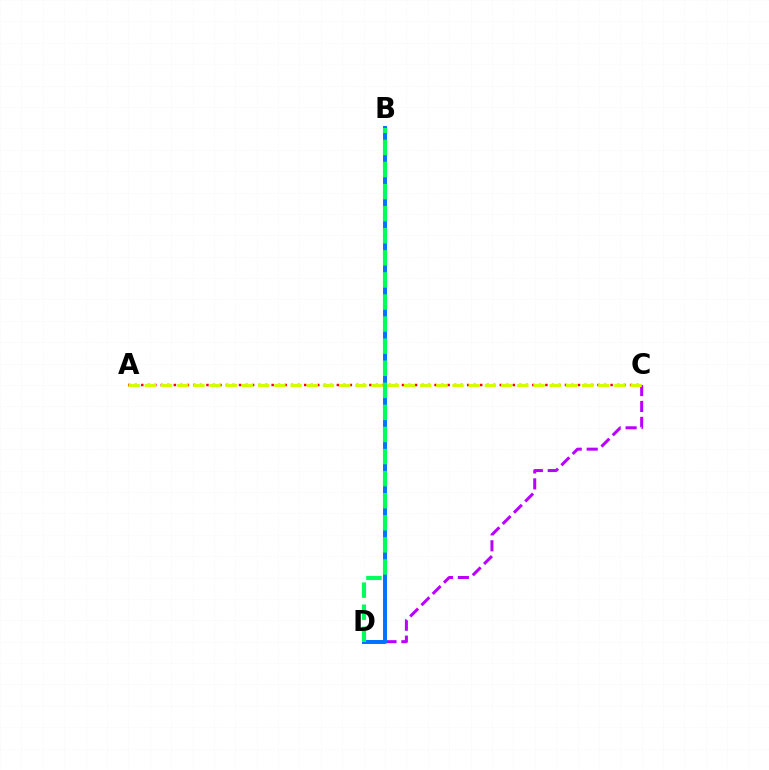{('C', 'D'): [{'color': '#b900ff', 'line_style': 'dashed', 'thickness': 2.16}], ('B', 'D'): [{'color': '#0074ff', 'line_style': 'solid', 'thickness': 2.85}, {'color': '#00ff5c', 'line_style': 'dashed', 'thickness': 3.0}], ('A', 'C'): [{'color': '#ff0000', 'line_style': 'dotted', 'thickness': 1.77}, {'color': '#d1ff00', 'line_style': 'dashed', 'thickness': 2.2}]}